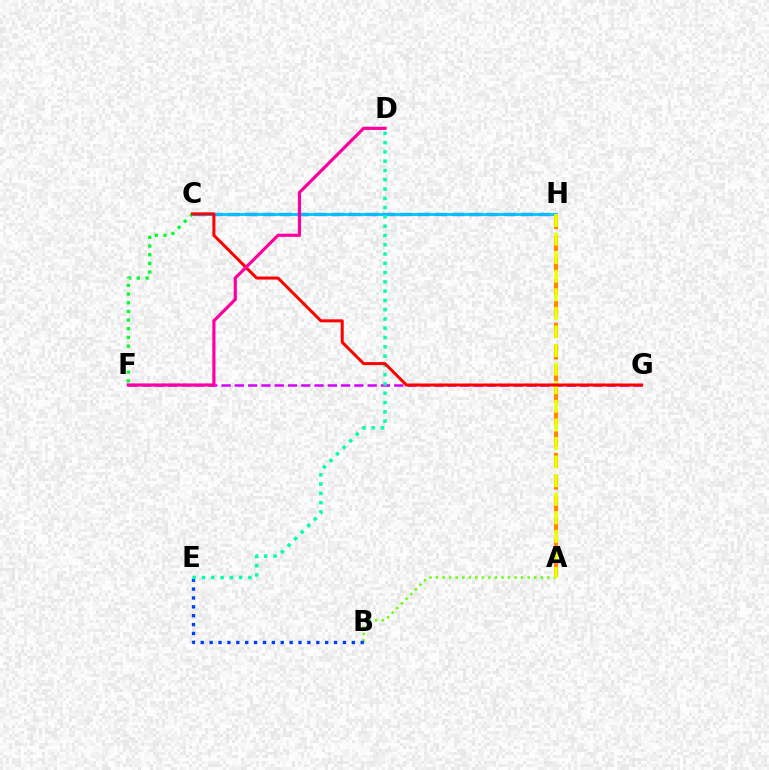{('A', 'B'): [{'color': '#66ff00', 'line_style': 'dotted', 'thickness': 1.78}], ('C', 'H'): [{'color': '#4f00ff', 'line_style': 'dashed', 'thickness': 2.34}, {'color': '#00c7ff', 'line_style': 'solid', 'thickness': 2.05}], ('B', 'E'): [{'color': '#003fff', 'line_style': 'dotted', 'thickness': 2.41}], ('A', 'H'): [{'color': '#ff8800', 'line_style': 'dashed', 'thickness': 2.95}, {'color': '#eeff00', 'line_style': 'dashed', 'thickness': 2.52}], ('F', 'G'): [{'color': '#d600ff', 'line_style': 'dashed', 'thickness': 1.8}], ('C', 'F'): [{'color': '#00ff27', 'line_style': 'dotted', 'thickness': 2.36}], ('D', 'E'): [{'color': '#00ffaf', 'line_style': 'dotted', 'thickness': 2.52}], ('C', 'G'): [{'color': '#ff0000', 'line_style': 'solid', 'thickness': 2.17}], ('D', 'F'): [{'color': '#ff00a0', 'line_style': 'solid', 'thickness': 2.29}]}